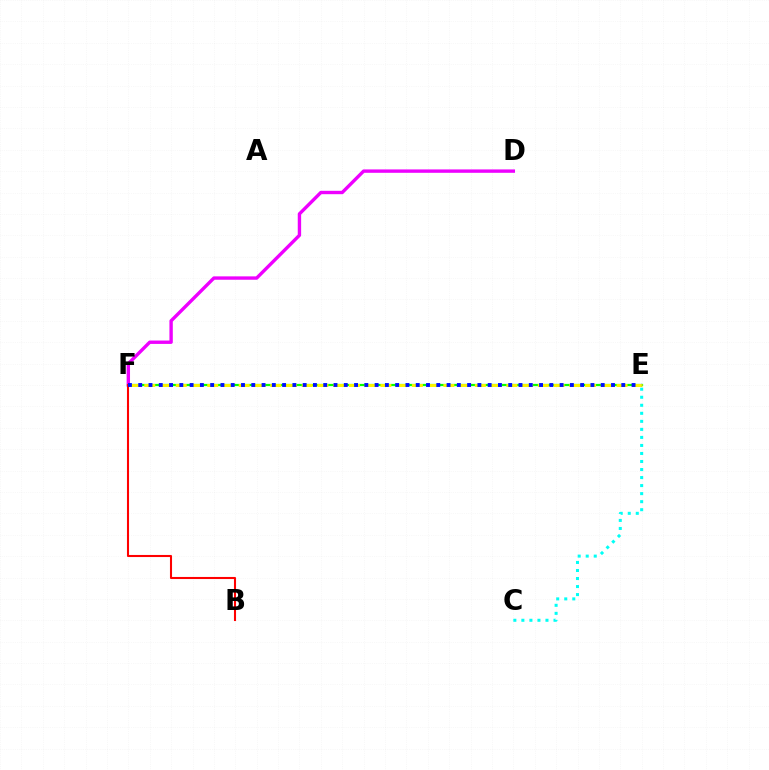{('E', 'F'): [{'color': '#08ff00', 'line_style': 'solid', 'thickness': 1.61}, {'color': '#fcf500', 'line_style': 'dashed', 'thickness': 2.14}, {'color': '#0010ff', 'line_style': 'dotted', 'thickness': 2.79}], ('D', 'F'): [{'color': '#ee00ff', 'line_style': 'solid', 'thickness': 2.43}], ('C', 'E'): [{'color': '#00fff6', 'line_style': 'dotted', 'thickness': 2.18}], ('B', 'F'): [{'color': '#ff0000', 'line_style': 'solid', 'thickness': 1.5}]}